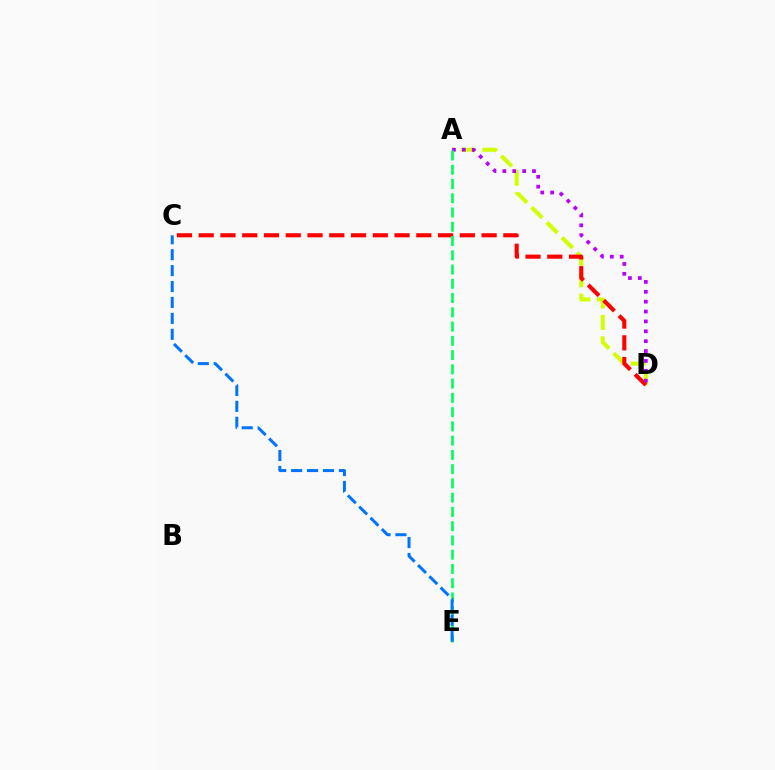{('A', 'D'): [{'color': '#d1ff00', 'line_style': 'dashed', 'thickness': 2.91}, {'color': '#b900ff', 'line_style': 'dotted', 'thickness': 2.68}], ('C', 'D'): [{'color': '#ff0000', 'line_style': 'dashed', 'thickness': 2.96}], ('A', 'E'): [{'color': '#00ff5c', 'line_style': 'dashed', 'thickness': 1.94}], ('C', 'E'): [{'color': '#0074ff', 'line_style': 'dashed', 'thickness': 2.16}]}